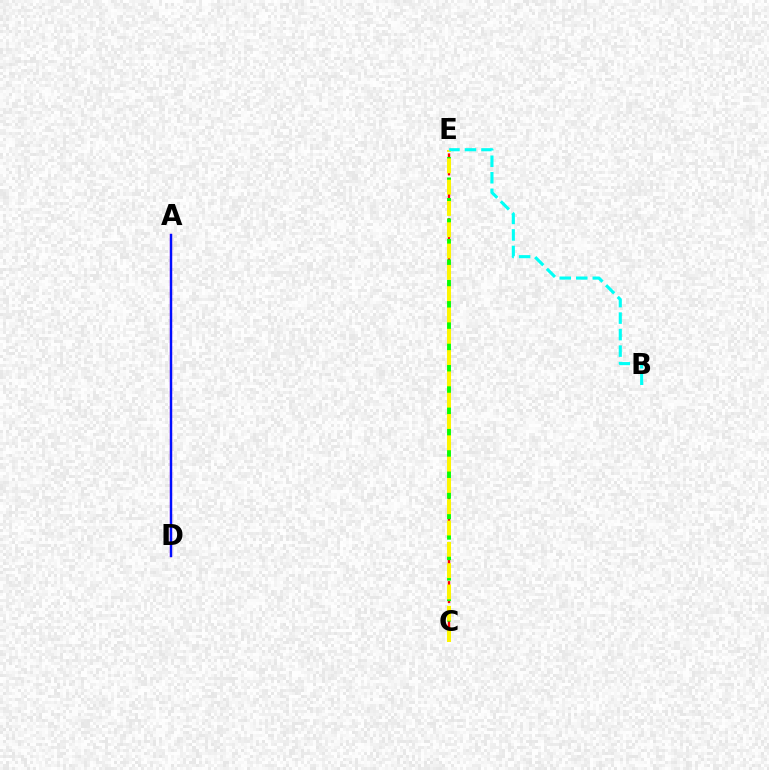{('C', 'E'): [{'color': '#ff0000', 'line_style': 'dashed', 'thickness': 1.76}, {'color': '#08ff00', 'line_style': 'dashed', 'thickness': 2.78}, {'color': '#fcf500', 'line_style': 'dashed', 'thickness': 2.89}], ('A', 'D'): [{'color': '#ee00ff', 'line_style': 'solid', 'thickness': 1.62}, {'color': '#0010ff', 'line_style': 'solid', 'thickness': 1.67}], ('B', 'E'): [{'color': '#00fff6', 'line_style': 'dashed', 'thickness': 2.24}]}